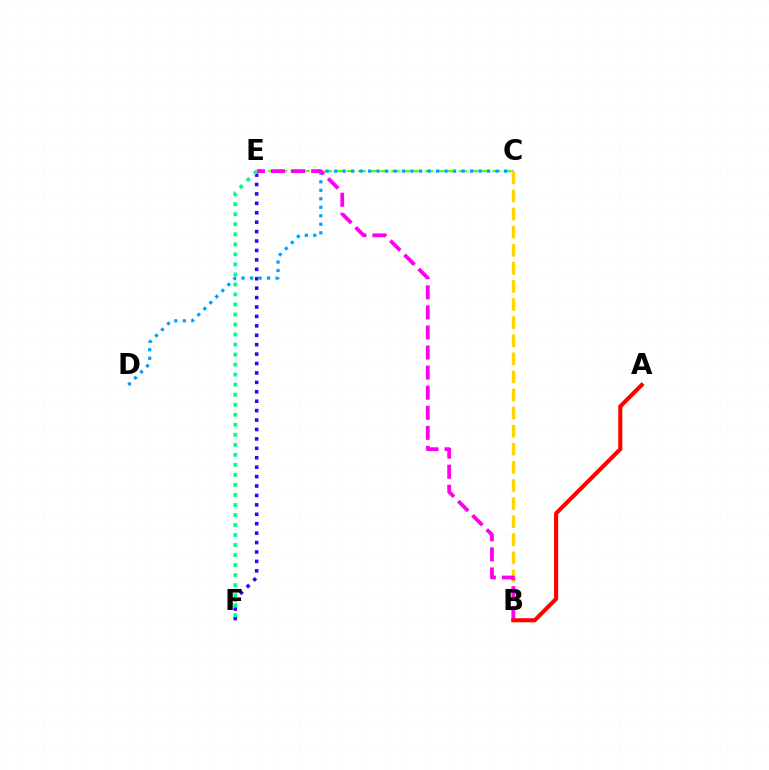{('C', 'E'): [{'color': '#4fff00', 'line_style': 'dashed', 'thickness': 1.52}], ('E', 'F'): [{'color': '#3700ff', 'line_style': 'dotted', 'thickness': 2.56}, {'color': '#00ff86', 'line_style': 'dotted', 'thickness': 2.72}], ('C', 'D'): [{'color': '#009eff', 'line_style': 'dotted', 'thickness': 2.31}], ('B', 'C'): [{'color': '#ffd500', 'line_style': 'dashed', 'thickness': 2.46}], ('B', 'E'): [{'color': '#ff00ed', 'line_style': 'dashed', 'thickness': 2.73}], ('A', 'B'): [{'color': '#ff0000', 'line_style': 'solid', 'thickness': 2.94}]}